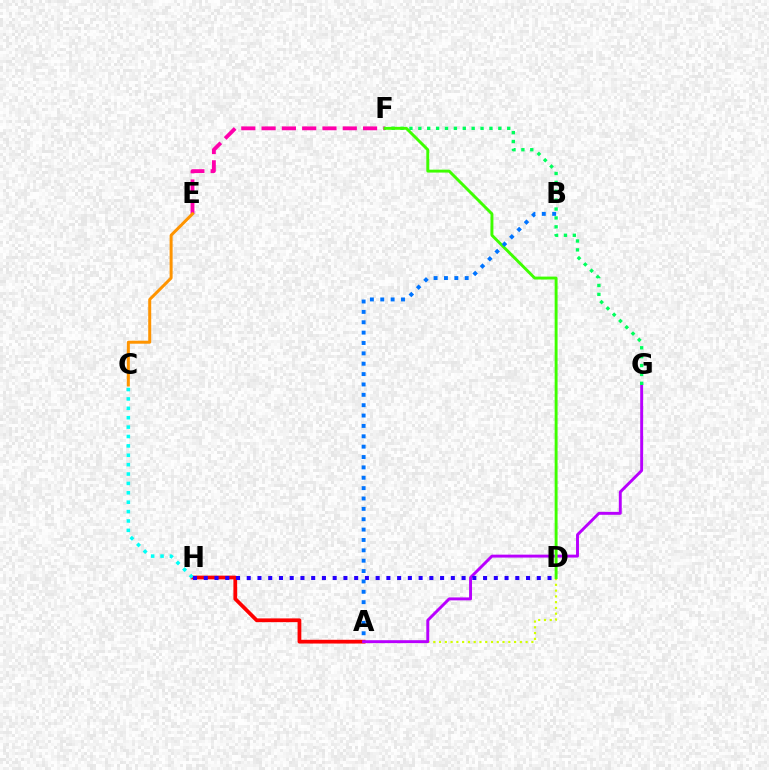{('A', 'H'): [{'color': '#ff0000', 'line_style': 'solid', 'thickness': 2.7}], ('C', 'H'): [{'color': '#00fff6', 'line_style': 'dotted', 'thickness': 2.55}], ('A', 'D'): [{'color': '#d1ff00', 'line_style': 'dotted', 'thickness': 1.57}], ('A', 'G'): [{'color': '#b900ff', 'line_style': 'solid', 'thickness': 2.11}], ('F', 'G'): [{'color': '#00ff5c', 'line_style': 'dotted', 'thickness': 2.42}], ('E', 'F'): [{'color': '#ff00ac', 'line_style': 'dashed', 'thickness': 2.76}], ('D', 'F'): [{'color': '#3dff00', 'line_style': 'solid', 'thickness': 2.09}], ('D', 'H'): [{'color': '#2500ff', 'line_style': 'dotted', 'thickness': 2.92}], ('A', 'B'): [{'color': '#0074ff', 'line_style': 'dotted', 'thickness': 2.82}], ('C', 'E'): [{'color': '#ff9400', 'line_style': 'solid', 'thickness': 2.16}]}